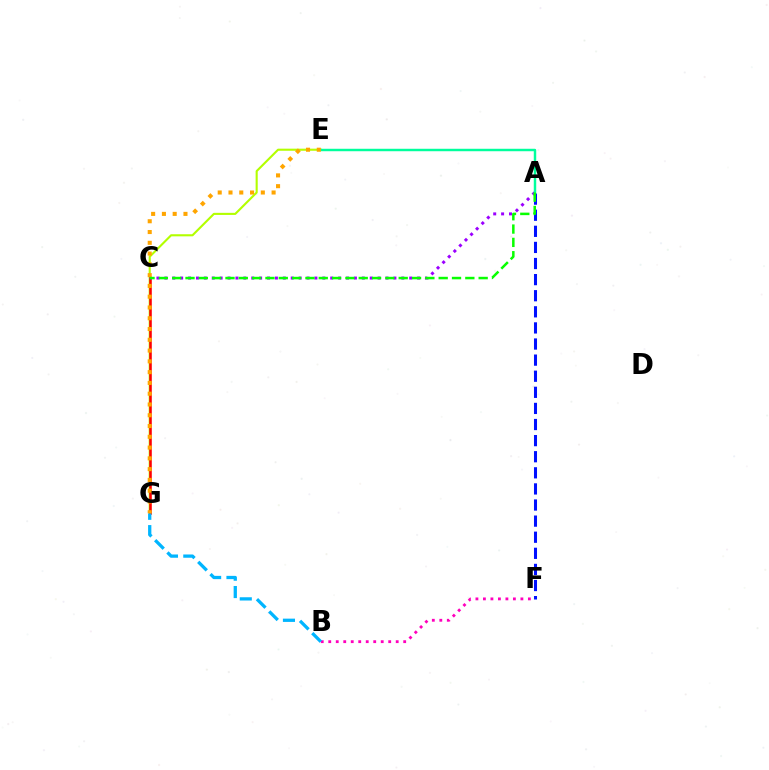{('A', 'F'): [{'color': '#0010ff', 'line_style': 'dashed', 'thickness': 2.19}], ('E', 'G'): [{'color': '#b3ff00', 'line_style': 'solid', 'thickness': 1.52}, {'color': '#ffa500', 'line_style': 'dotted', 'thickness': 2.93}], ('B', 'F'): [{'color': '#ff00bd', 'line_style': 'dotted', 'thickness': 2.04}], ('C', 'G'): [{'color': '#ff0000', 'line_style': 'solid', 'thickness': 1.85}], ('B', 'G'): [{'color': '#00b5ff', 'line_style': 'dashed', 'thickness': 2.36}], ('A', 'C'): [{'color': '#9b00ff', 'line_style': 'dotted', 'thickness': 2.15}, {'color': '#08ff00', 'line_style': 'dashed', 'thickness': 1.81}], ('A', 'E'): [{'color': '#00ff9d', 'line_style': 'solid', 'thickness': 1.77}]}